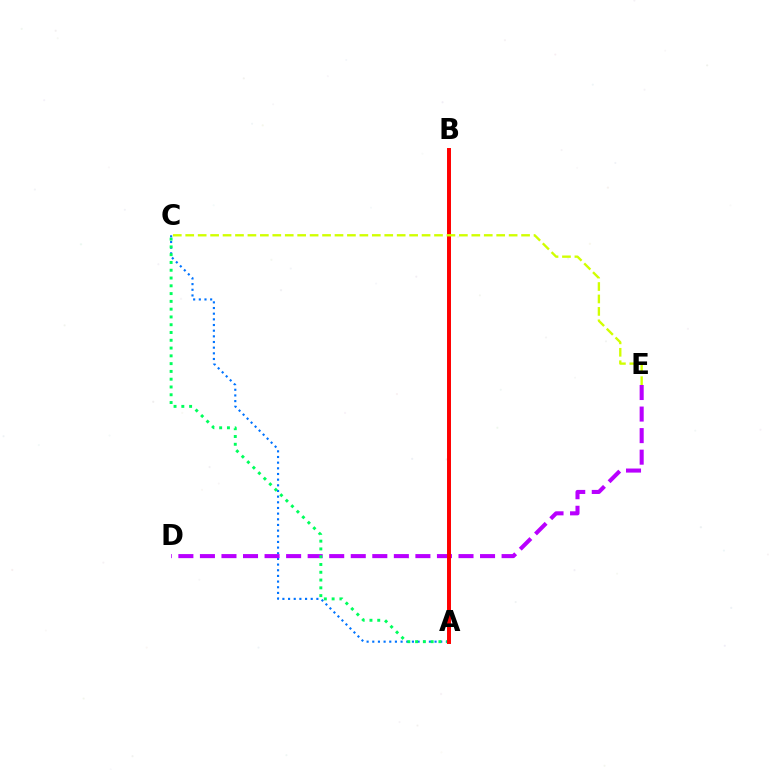{('A', 'C'): [{'color': '#0074ff', 'line_style': 'dotted', 'thickness': 1.54}, {'color': '#00ff5c', 'line_style': 'dotted', 'thickness': 2.11}], ('D', 'E'): [{'color': '#b900ff', 'line_style': 'dashed', 'thickness': 2.93}], ('A', 'B'): [{'color': '#ff0000', 'line_style': 'solid', 'thickness': 2.85}], ('C', 'E'): [{'color': '#d1ff00', 'line_style': 'dashed', 'thickness': 1.69}]}